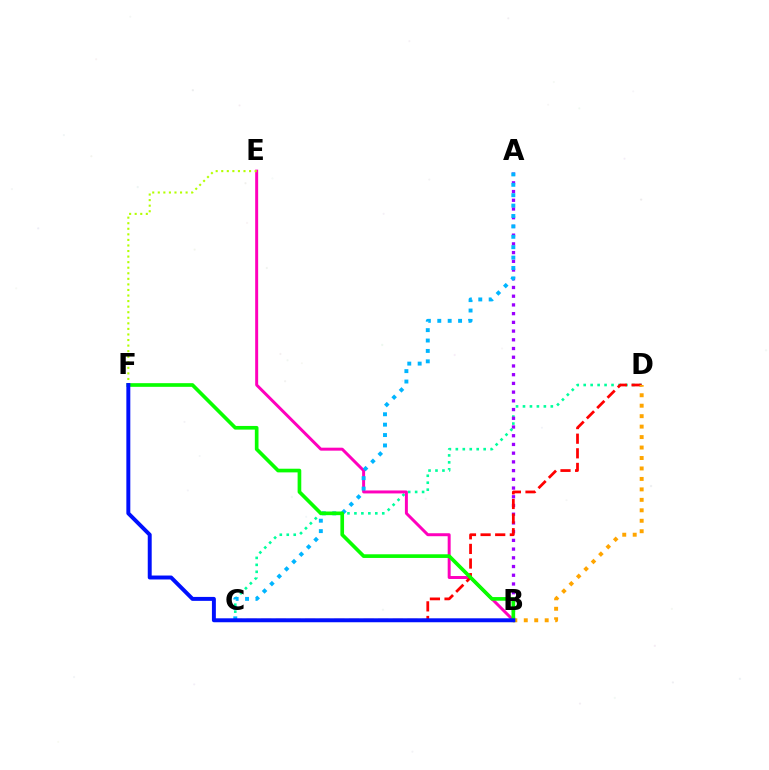{('C', 'D'): [{'color': '#00ff9d', 'line_style': 'dotted', 'thickness': 1.89}, {'color': '#ff0000', 'line_style': 'dashed', 'thickness': 1.99}], ('B', 'E'): [{'color': '#ff00bd', 'line_style': 'solid', 'thickness': 2.14}], ('A', 'B'): [{'color': '#9b00ff', 'line_style': 'dotted', 'thickness': 2.37}], ('A', 'C'): [{'color': '#00b5ff', 'line_style': 'dotted', 'thickness': 2.83}], ('E', 'F'): [{'color': '#b3ff00', 'line_style': 'dotted', 'thickness': 1.51}], ('B', 'D'): [{'color': '#ffa500', 'line_style': 'dotted', 'thickness': 2.84}], ('B', 'F'): [{'color': '#08ff00', 'line_style': 'solid', 'thickness': 2.64}, {'color': '#0010ff', 'line_style': 'solid', 'thickness': 2.84}]}